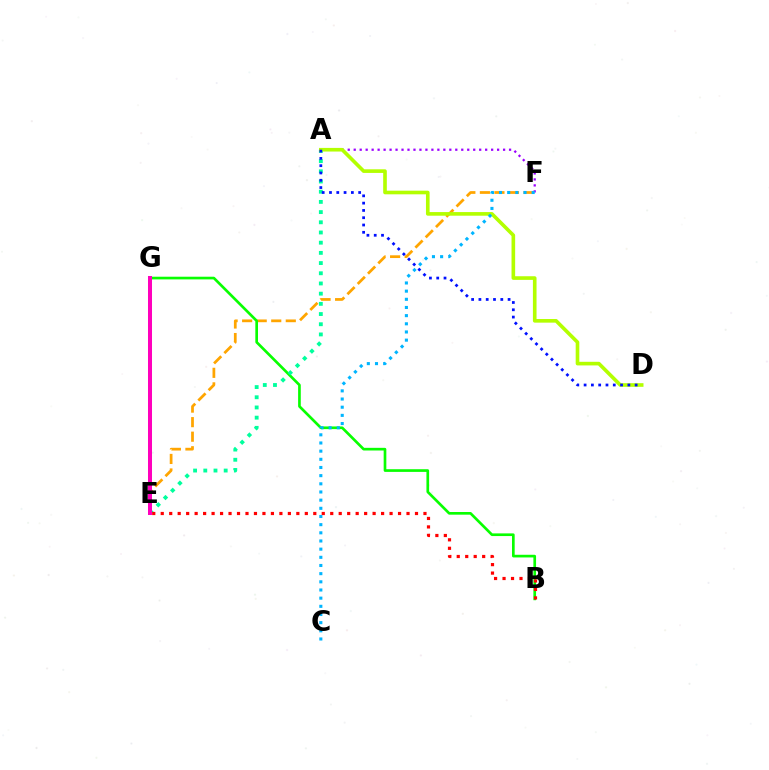{('E', 'F'): [{'color': '#ffa500', 'line_style': 'dashed', 'thickness': 1.98}], ('B', 'G'): [{'color': '#08ff00', 'line_style': 'solid', 'thickness': 1.92}], ('A', 'E'): [{'color': '#00ff9d', 'line_style': 'dotted', 'thickness': 2.77}], ('A', 'F'): [{'color': '#9b00ff', 'line_style': 'dotted', 'thickness': 1.62}], ('A', 'D'): [{'color': '#b3ff00', 'line_style': 'solid', 'thickness': 2.61}, {'color': '#0010ff', 'line_style': 'dotted', 'thickness': 1.98}], ('E', 'G'): [{'color': '#ff00bd', 'line_style': 'solid', 'thickness': 2.88}], ('B', 'E'): [{'color': '#ff0000', 'line_style': 'dotted', 'thickness': 2.3}], ('C', 'F'): [{'color': '#00b5ff', 'line_style': 'dotted', 'thickness': 2.22}]}